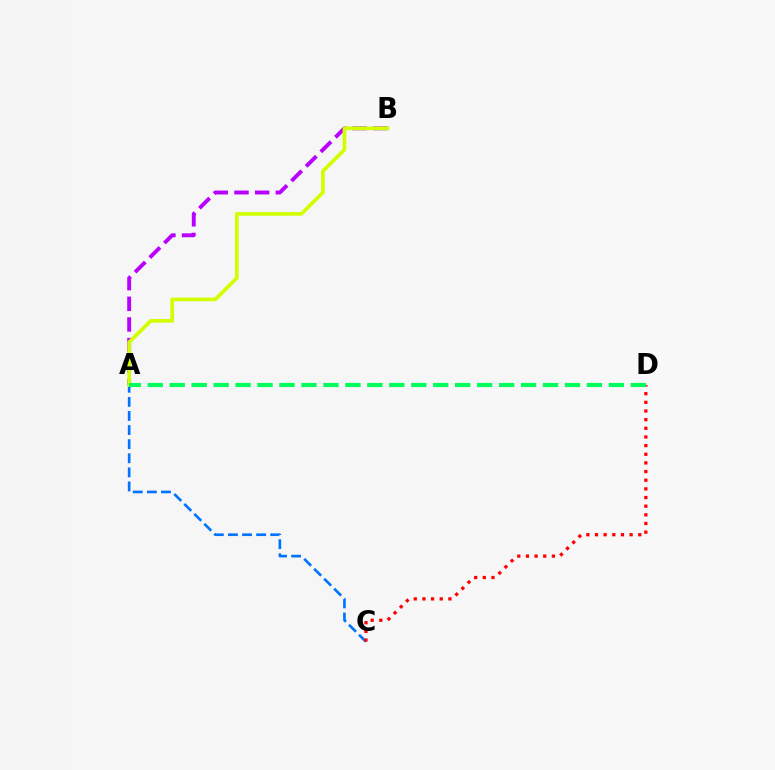{('A', 'B'): [{'color': '#b900ff', 'line_style': 'dashed', 'thickness': 2.81}, {'color': '#d1ff00', 'line_style': 'solid', 'thickness': 2.65}], ('A', 'C'): [{'color': '#0074ff', 'line_style': 'dashed', 'thickness': 1.92}], ('C', 'D'): [{'color': '#ff0000', 'line_style': 'dotted', 'thickness': 2.35}], ('A', 'D'): [{'color': '#00ff5c', 'line_style': 'dashed', 'thickness': 2.98}]}